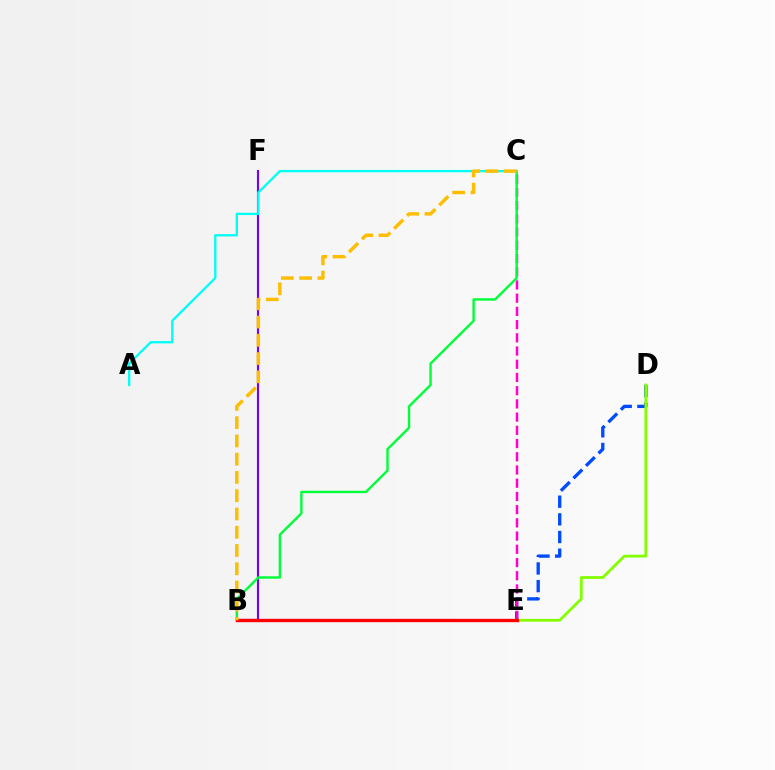{('D', 'E'): [{'color': '#004bff', 'line_style': 'dashed', 'thickness': 2.4}, {'color': '#84ff00', 'line_style': 'solid', 'thickness': 2.02}], ('B', 'F'): [{'color': '#7200ff', 'line_style': 'solid', 'thickness': 1.53}], ('C', 'E'): [{'color': '#ff00cf', 'line_style': 'dashed', 'thickness': 1.8}], ('B', 'C'): [{'color': '#00ff39', 'line_style': 'solid', 'thickness': 1.74}, {'color': '#ffbd00', 'line_style': 'dashed', 'thickness': 2.48}], ('B', 'E'): [{'color': '#ff0000', 'line_style': 'solid', 'thickness': 2.41}], ('A', 'C'): [{'color': '#00fff6', 'line_style': 'solid', 'thickness': 1.67}]}